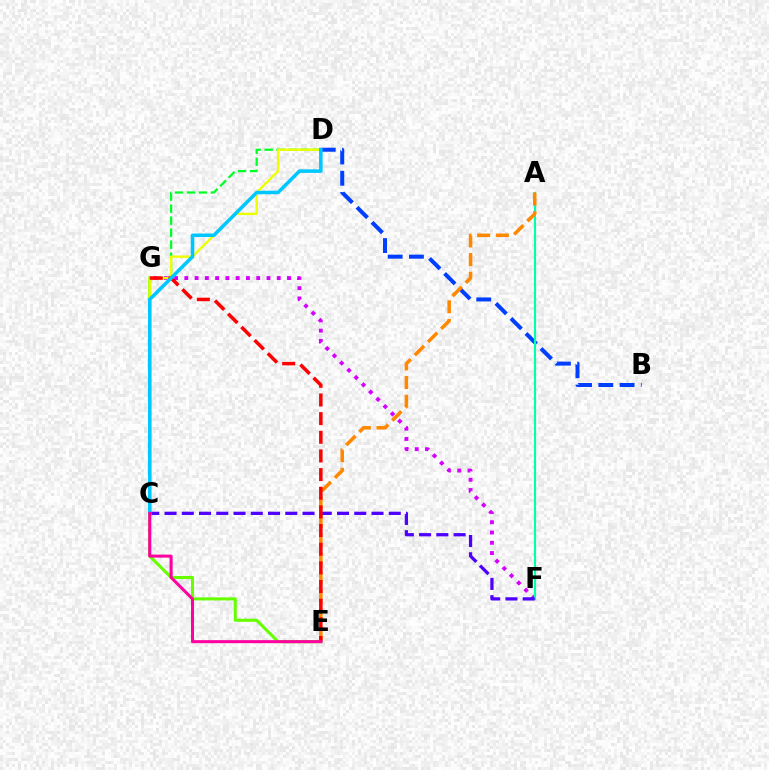{('D', 'G'): [{'color': '#00ff27', 'line_style': 'dashed', 'thickness': 1.63}], ('F', 'G'): [{'color': '#d600ff', 'line_style': 'dotted', 'thickness': 2.79}], ('E', 'G'): [{'color': '#66ff00', 'line_style': 'solid', 'thickness': 2.2}, {'color': '#ff0000', 'line_style': 'dashed', 'thickness': 2.53}], ('C', 'D'): [{'color': '#eeff00', 'line_style': 'solid', 'thickness': 1.71}, {'color': '#00c7ff', 'line_style': 'solid', 'thickness': 2.55}], ('B', 'D'): [{'color': '#003fff', 'line_style': 'dashed', 'thickness': 2.89}], ('A', 'F'): [{'color': '#00ffaf', 'line_style': 'solid', 'thickness': 1.57}], ('C', 'F'): [{'color': '#4f00ff', 'line_style': 'dashed', 'thickness': 2.34}], ('A', 'E'): [{'color': '#ff8800', 'line_style': 'dashed', 'thickness': 2.54}], ('C', 'E'): [{'color': '#ff00a0', 'line_style': 'solid', 'thickness': 2.19}]}